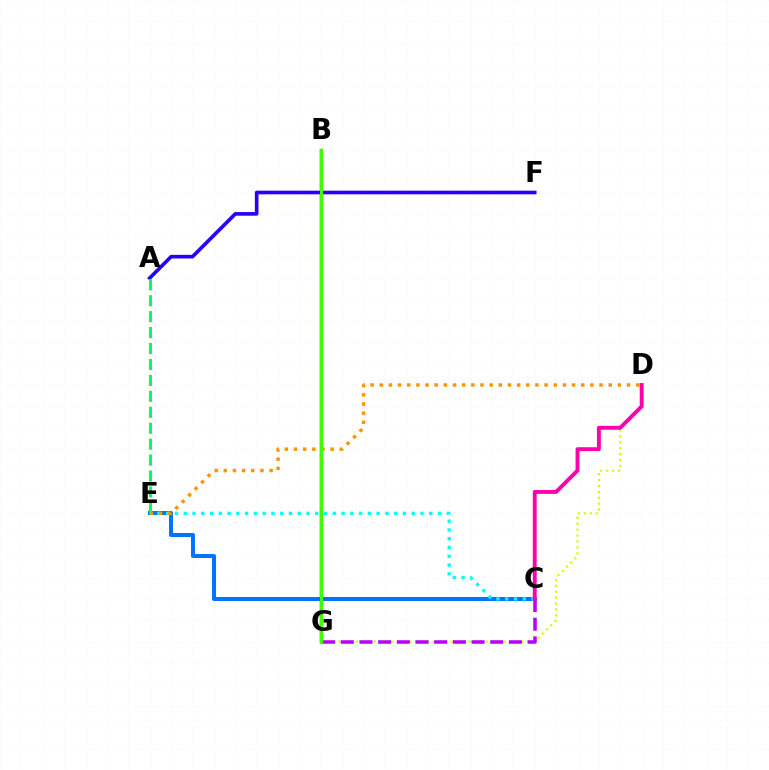{('C', 'E'): [{'color': '#0074ff', 'line_style': 'solid', 'thickness': 2.88}, {'color': '#00fff6', 'line_style': 'dotted', 'thickness': 2.38}], ('B', 'G'): [{'color': '#ff0000', 'line_style': 'solid', 'thickness': 1.75}, {'color': '#3dff00', 'line_style': 'solid', 'thickness': 2.27}], ('A', 'F'): [{'color': '#2500ff', 'line_style': 'solid', 'thickness': 2.62}], ('D', 'G'): [{'color': '#d1ff00', 'line_style': 'dotted', 'thickness': 1.61}], ('C', 'G'): [{'color': '#b900ff', 'line_style': 'dashed', 'thickness': 2.54}], ('D', 'E'): [{'color': '#ff9400', 'line_style': 'dotted', 'thickness': 2.49}], ('C', 'D'): [{'color': '#ff00ac', 'line_style': 'solid', 'thickness': 2.79}], ('A', 'E'): [{'color': '#00ff5c', 'line_style': 'dashed', 'thickness': 2.17}]}